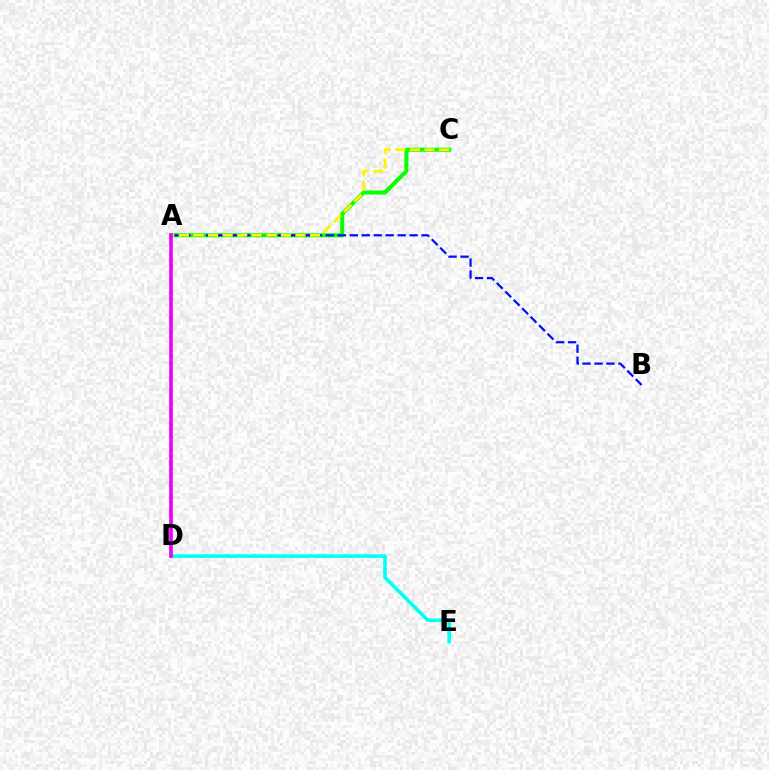{('A', 'C'): [{'color': '#08ff00', 'line_style': 'solid', 'thickness': 2.91}, {'color': '#fcf500', 'line_style': 'dashed', 'thickness': 1.98}], ('A', 'B'): [{'color': '#0010ff', 'line_style': 'dashed', 'thickness': 1.62}], ('D', 'E'): [{'color': '#00fff6', 'line_style': 'solid', 'thickness': 2.6}], ('A', 'D'): [{'color': '#ff0000', 'line_style': 'dotted', 'thickness': 1.79}, {'color': '#ee00ff', 'line_style': 'solid', 'thickness': 2.61}]}